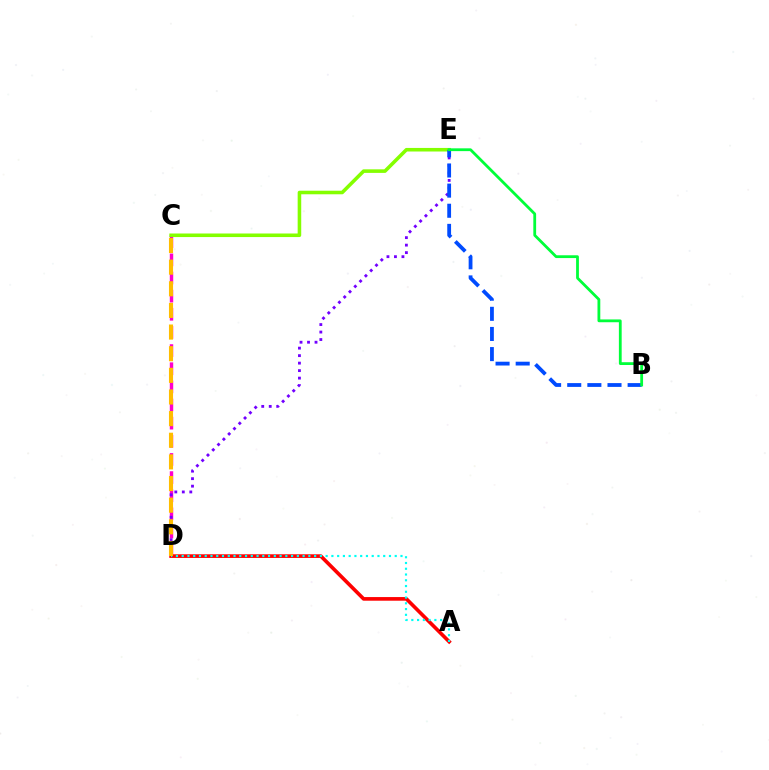{('C', 'D'): [{'color': '#ff00cf', 'line_style': 'dashed', 'thickness': 2.46}, {'color': '#ffbd00', 'line_style': 'dashed', 'thickness': 2.94}], ('A', 'D'): [{'color': '#ff0000', 'line_style': 'solid', 'thickness': 2.62}, {'color': '#00fff6', 'line_style': 'dotted', 'thickness': 1.56}], ('D', 'E'): [{'color': '#7200ff', 'line_style': 'dotted', 'thickness': 2.04}], ('C', 'E'): [{'color': '#84ff00', 'line_style': 'solid', 'thickness': 2.57}], ('B', 'E'): [{'color': '#004bff', 'line_style': 'dashed', 'thickness': 2.74}, {'color': '#00ff39', 'line_style': 'solid', 'thickness': 2.02}]}